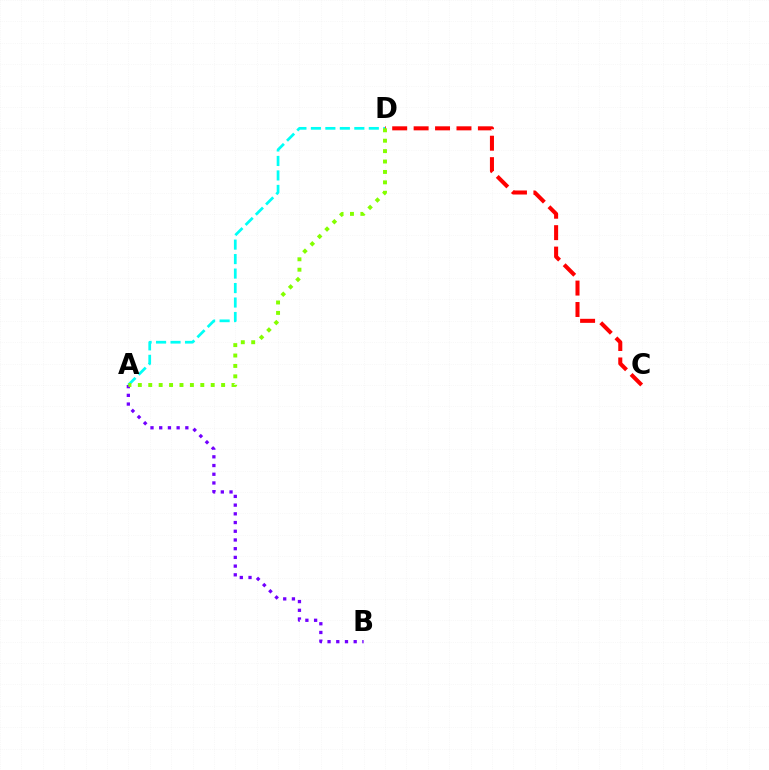{('C', 'D'): [{'color': '#ff0000', 'line_style': 'dashed', 'thickness': 2.91}], ('A', 'D'): [{'color': '#00fff6', 'line_style': 'dashed', 'thickness': 1.97}, {'color': '#84ff00', 'line_style': 'dotted', 'thickness': 2.83}], ('A', 'B'): [{'color': '#7200ff', 'line_style': 'dotted', 'thickness': 2.37}]}